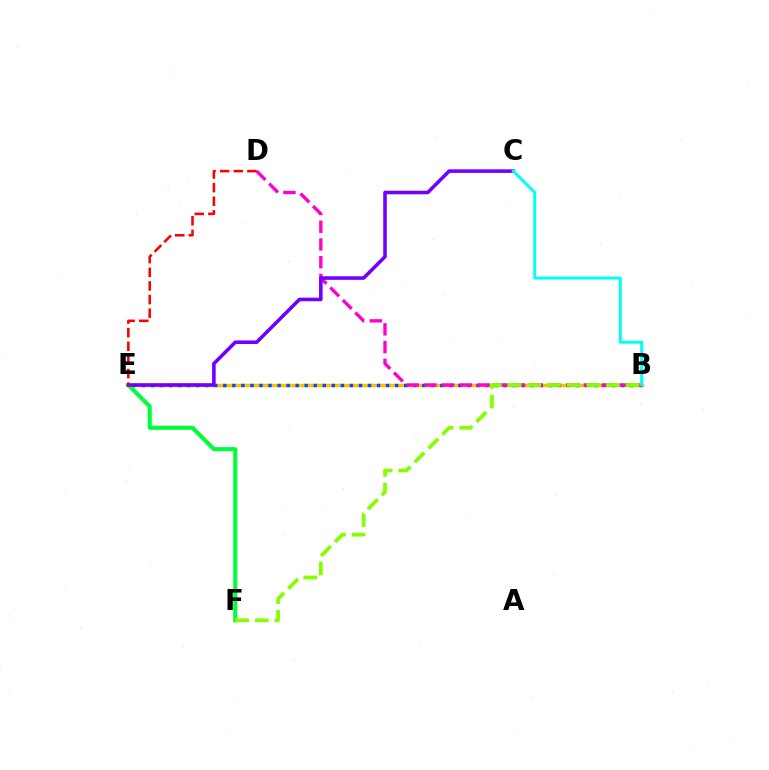{('B', 'E'): [{'color': '#ffbd00', 'line_style': 'solid', 'thickness': 2.51}, {'color': '#004bff', 'line_style': 'dotted', 'thickness': 2.46}], ('B', 'D'): [{'color': '#ff00cf', 'line_style': 'dashed', 'thickness': 2.41}], ('E', 'F'): [{'color': '#00ff39', 'line_style': 'solid', 'thickness': 2.95}], ('C', 'E'): [{'color': '#7200ff', 'line_style': 'solid', 'thickness': 2.58}], ('D', 'E'): [{'color': '#ff0000', 'line_style': 'dashed', 'thickness': 1.85}], ('B', 'F'): [{'color': '#84ff00', 'line_style': 'dashed', 'thickness': 2.67}], ('B', 'C'): [{'color': '#00fff6', 'line_style': 'solid', 'thickness': 2.14}]}